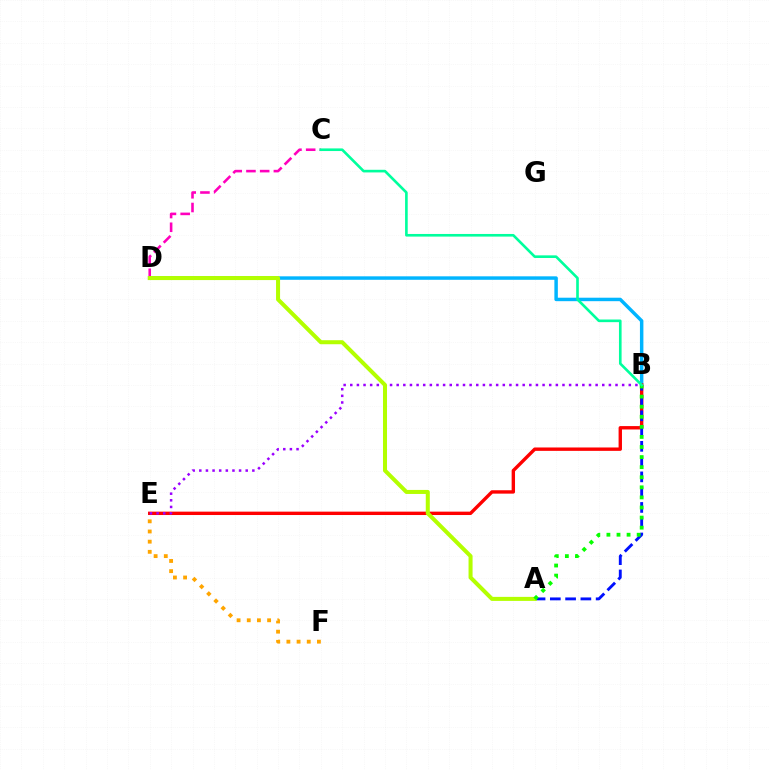{('B', 'D'): [{'color': '#00b5ff', 'line_style': 'solid', 'thickness': 2.5}], ('B', 'E'): [{'color': '#ff0000', 'line_style': 'solid', 'thickness': 2.44}, {'color': '#9b00ff', 'line_style': 'dotted', 'thickness': 1.8}], ('C', 'D'): [{'color': '#ff00bd', 'line_style': 'dashed', 'thickness': 1.86}], ('E', 'F'): [{'color': '#ffa500', 'line_style': 'dotted', 'thickness': 2.76}], ('A', 'B'): [{'color': '#0010ff', 'line_style': 'dashed', 'thickness': 2.07}, {'color': '#08ff00', 'line_style': 'dotted', 'thickness': 2.74}], ('A', 'D'): [{'color': '#b3ff00', 'line_style': 'solid', 'thickness': 2.9}], ('B', 'C'): [{'color': '#00ff9d', 'line_style': 'solid', 'thickness': 1.9}]}